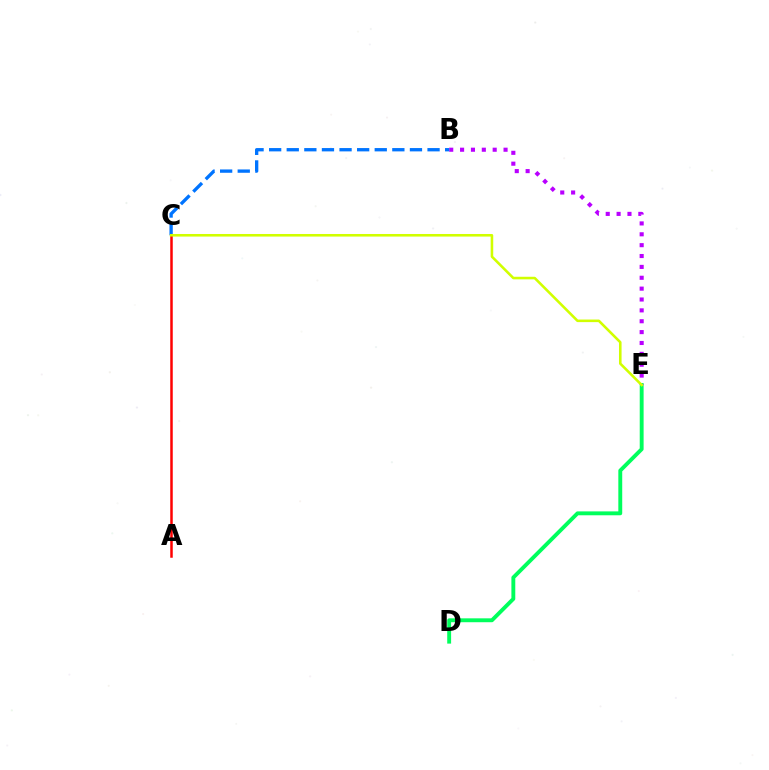{('D', 'E'): [{'color': '#00ff5c', 'line_style': 'solid', 'thickness': 2.8}], ('B', 'E'): [{'color': '#b900ff', 'line_style': 'dotted', 'thickness': 2.95}], ('B', 'C'): [{'color': '#0074ff', 'line_style': 'dashed', 'thickness': 2.39}], ('A', 'C'): [{'color': '#ff0000', 'line_style': 'solid', 'thickness': 1.8}], ('C', 'E'): [{'color': '#d1ff00', 'line_style': 'solid', 'thickness': 1.86}]}